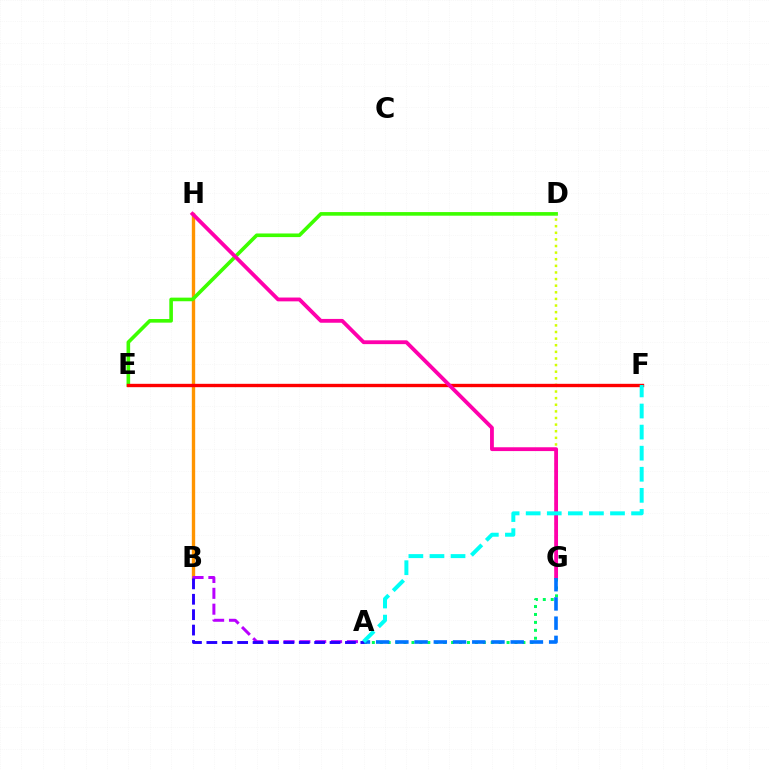{('B', 'H'): [{'color': '#ff9400', 'line_style': 'solid', 'thickness': 2.42}], ('D', 'E'): [{'color': '#3dff00', 'line_style': 'solid', 'thickness': 2.6}], ('D', 'G'): [{'color': '#d1ff00', 'line_style': 'dotted', 'thickness': 1.8}], ('E', 'F'): [{'color': '#ff0000', 'line_style': 'solid', 'thickness': 2.42}], ('A', 'B'): [{'color': '#b900ff', 'line_style': 'dashed', 'thickness': 2.15}, {'color': '#2500ff', 'line_style': 'dashed', 'thickness': 2.09}], ('A', 'G'): [{'color': '#00ff5c', 'line_style': 'dotted', 'thickness': 2.15}, {'color': '#0074ff', 'line_style': 'dashed', 'thickness': 2.61}], ('G', 'H'): [{'color': '#ff00ac', 'line_style': 'solid', 'thickness': 2.75}], ('A', 'F'): [{'color': '#00fff6', 'line_style': 'dashed', 'thickness': 2.86}]}